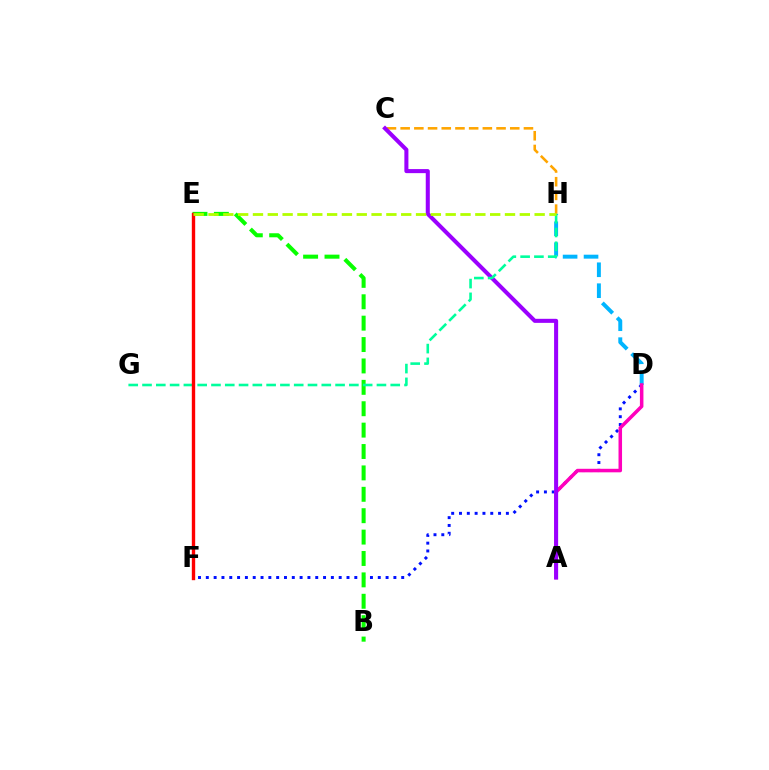{('C', 'H'): [{'color': '#ffa500', 'line_style': 'dashed', 'thickness': 1.86}], ('D', 'F'): [{'color': '#0010ff', 'line_style': 'dotted', 'thickness': 2.12}], ('D', 'H'): [{'color': '#00b5ff', 'line_style': 'dashed', 'thickness': 2.84}], ('A', 'D'): [{'color': '#ff00bd', 'line_style': 'solid', 'thickness': 2.54}], ('A', 'C'): [{'color': '#9b00ff', 'line_style': 'solid', 'thickness': 2.92}], ('B', 'E'): [{'color': '#08ff00', 'line_style': 'dashed', 'thickness': 2.91}], ('G', 'H'): [{'color': '#00ff9d', 'line_style': 'dashed', 'thickness': 1.87}], ('E', 'F'): [{'color': '#ff0000', 'line_style': 'solid', 'thickness': 2.43}], ('E', 'H'): [{'color': '#b3ff00', 'line_style': 'dashed', 'thickness': 2.01}]}